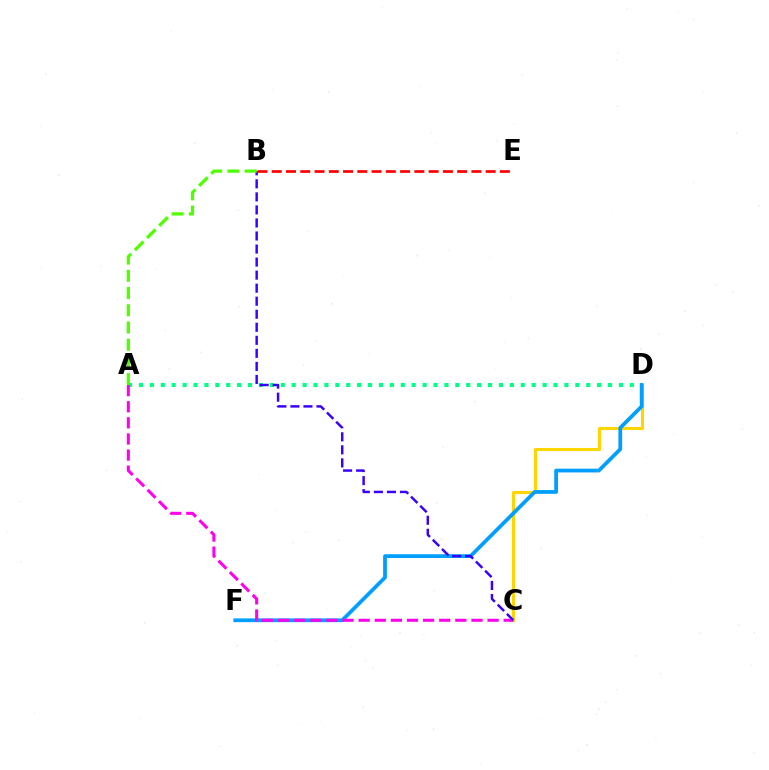{('C', 'D'): [{'color': '#ffd500', 'line_style': 'solid', 'thickness': 2.22}], ('A', 'D'): [{'color': '#00ff86', 'line_style': 'dotted', 'thickness': 2.96}], ('D', 'F'): [{'color': '#009eff', 'line_style': 'solid', 'thickness': 2.7}], ('A', 'C'): [{'color': '#ff00ed', 'line_style': 'dashed', 'thickness': 2.19}], ('B', 'C'): [{'color': '#3700ff', 'line_style': 'dashed', 'thickness': 1.77}], ('A', 'B'): [{'color': '#4fff00', 'line_style': 'dashed', 'thickness': 2.34}], ('B', 'E'): [{'color': '#ff0000', 'line_style': 'dashed', 'thickness': 1.94}]}